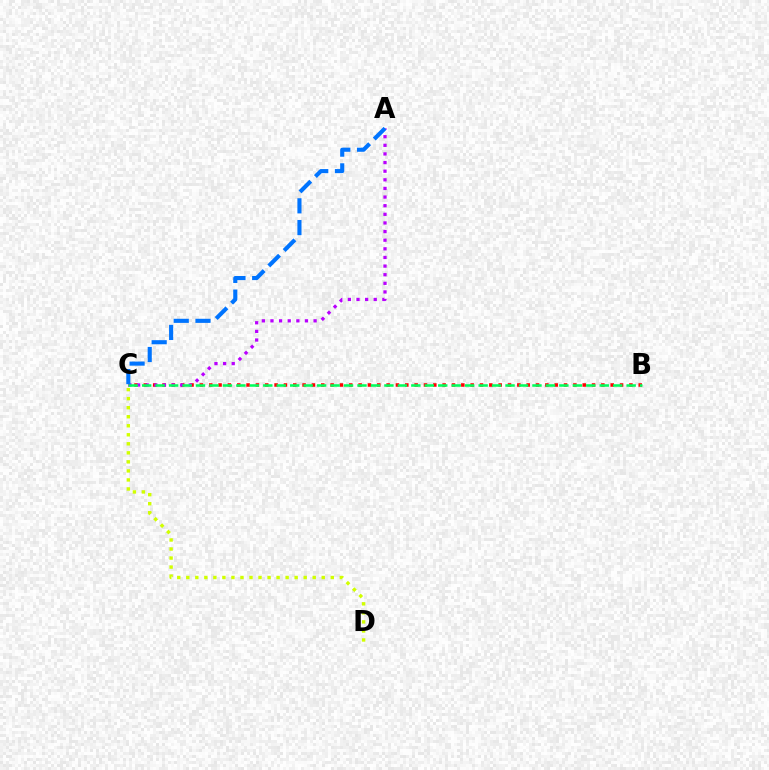{('B', 'C'): [{'color': '#ff0000', 'line_style': 'dotted', 'thickness': 2.54}, {'color': '#00ff5c', 'line_style': 'dashed', 'thickness': 1.83}], ('A', 'C'): [{'color': '#b900ff', 'line_style': 'dotted', 'thickness': 2.34}, {'color': '#0074ff', 'line_style': 'dashed', 'thickness': 2.95}], ('C', 'D'): [{'color': '#d1ff00', 'line_style': 'dotted', 'thickness': 2.45}]}